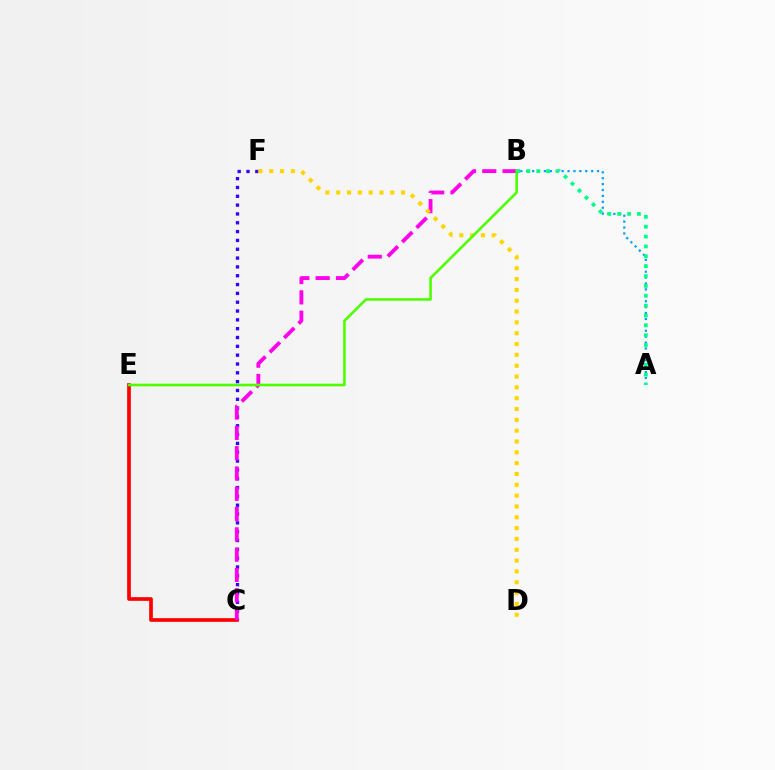{('C', 'F'): [{'color': '#3700ff', 'line_style': 'dotted', 'thickness': 2.4}], ('A', 'B'): [{'color': '#009eff', 'line_style': 'dotted', 'thickness': 1.6}, {'color': '#00ff86', 'line_style': 'dotted', 'thickness': 2.68}], ('C', 'E'): [{'color': '#ff0000', 'line_style': 'solid', 'thickness': 2.65}], ('B', 'C'): [{'color': '#ff00ed', 'line_style': 'dashed', 'thickness': 2.76}], ('D', 'F'): [{'color': '#ffd500', 'line_style': 'dotted', 'thickness': 2.94}], ('B', 'E'): [{'color': '#4fff00', 'line_style': 'solid', 'thickness': 1.88}]}